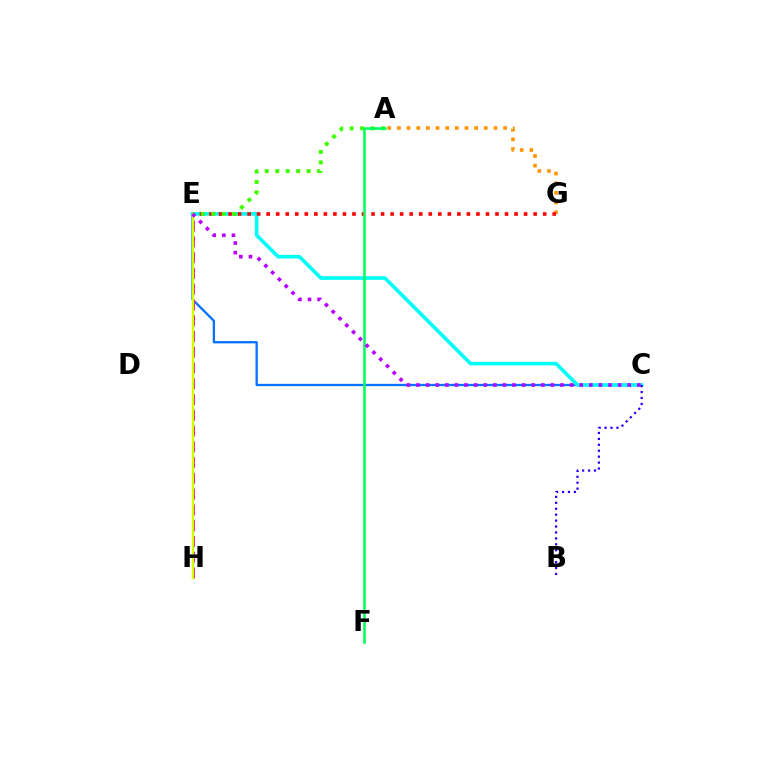{('C', 'E'): [{'color': '#0074ff', 'line_style': 'solid', 'thickness': 1.66}, {'color': '#00fff6', 'line_style': 'solid', 'thickness': 2.61}, {'color': '#b900ff', 'line_style': 'dotted', 'thickness': 2.61}], ('A', 'G'): [{'color': '#ff9400', 'line_style': 'dotted', 'thickness': 2.62}], ('B', 'C'): [{'color': '#2500ff', 'line_style': 'dotted', 'thickness': 1.61}], ('E', 'G'): [{'color': '#ff0000', 'line_style': 'dotted', 'thickness': 2.59}], ('A', 'E'): [{'color': '#3dff00', 'line_style': 'dotted', 'thickness': 2.84}], ('E', 'H'): [{'color': '#ff00ac', 'line_style': 'dashed', 'thickness': 2.14}, {'color': '#d1ff00', 'line_style': 'solid', 'thickness': 1.71}], ('A', 'F'): [{'color': '#00ff5c', 'line_style': 'solid', 'thickness': 1.83}]}